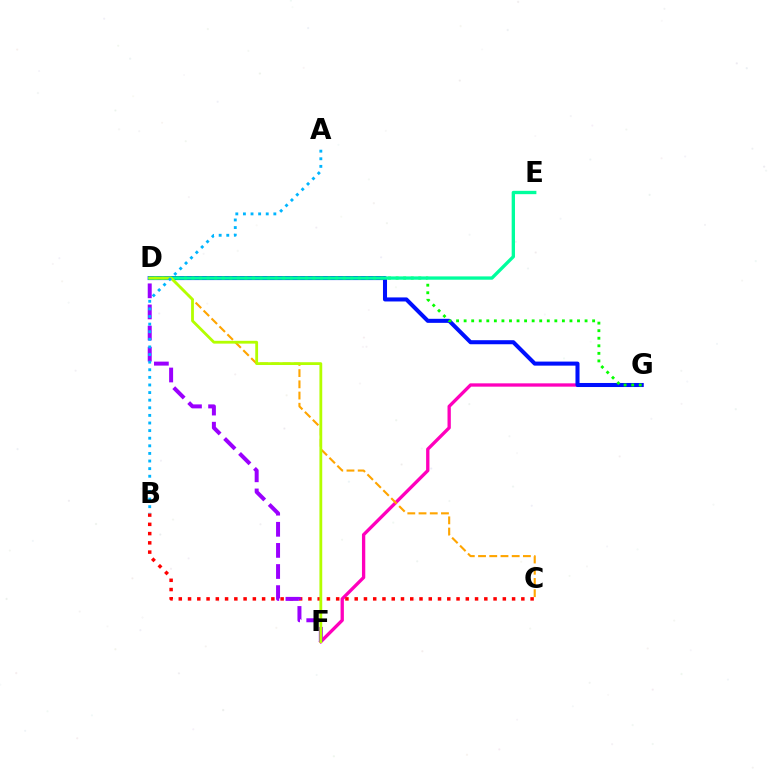{('F', 'G'): [{'color': '#ff00bd', 'line_style': 'solid', 'thickness': 2.39}], ('D', 'G'): [{'color': '#0010ff', 'line_style': 'solid', 'thickness': 2.91}, {'color': '#08ff00', 'line_style': 'dotted', 'thickness': 2.05}], ('C', 'D'): [{'color': '#ffa500', 'line_style': 'dashed', 'thickness': 1.52}], ('B', 'C'): [{'color': '#ff0000', 'line_style': 'dotted', 'thickness': 2.52}], ('D', 'E'): [{'color': '#00ff9d', 'line_style': 'solid', 'thickness': 2.4}], ('D', 'F'): [{'color': '#9b00ff', 'line_style': 'dashed', 'thickness': 2.87}, {'color': '#b3ff00', 'line_style': 'solid', 'thickness': 2.02}], ('A', 'B'): [{'color': '#00b5ff', 'line_style': 'dotted', 'thickness': 2.07}]}